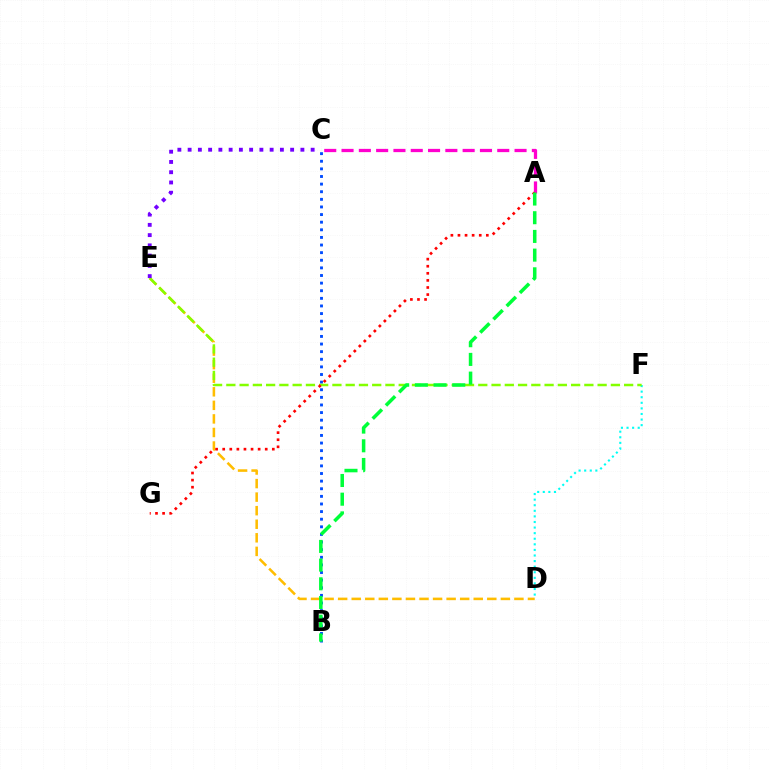{('D', 'F'): [{'color': '#00fff6', 'line_style': 'dotted', 'thickness': 1.52}], ('D', 'E'): [{'color': '#ffbd00', 'line_style': 'dashed', 'thickness': 1.84}], ('B', 'C'): [{'color': '#004bff', 'line_style': 'dotted', 'thickness': 2.07}], ('E', 'F'): [{'color': '#84ff00', 'line_style': 'dashed', 'thickness': 1.8}], ('C', 'E'): [{'color': '#7200ff', 'line_style': 'dotted', 'thickness': 2.79}], ('A', 'C'): [{'color': '#ff00cf', 'line_style': 'dashed', 'thickness': 2.35}], ('A', 'G'): [{'color': '#ff0000', 'line_style': 'dotted', 'thickness': 1.93}], ('A', 'B'): [{'color': '#00ff39', 'line_style': 'dashed', 'thickness': 2.54}]}